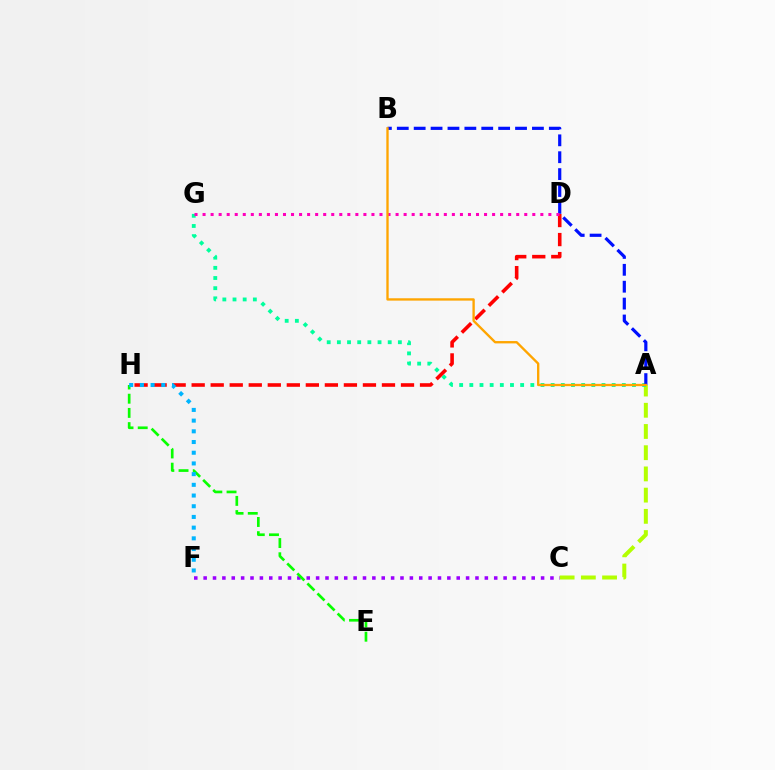{('A', 'C'): [{'color': '#b3ff00', 'line_style': 'dashed', 'thickness': 2.88}], ('A', 'G'): [{'color': '#00ff9d', 'line_style': 'dotted', 'thickness': 2.76}], ('D', 'H'): [{'color': '#ff0000', 'line_style': 'dashed', 'thickness': 2.59}], ('C', 'F'): [{'color': '#9b00ff', 'line_style': 'dotted', 'thickness': 2.55}], ('A', 'B'): [{'color': '#0010ff', 'line_style': 'dashed', 'thickness': 2.29}, {'color': '#ffa500', 'line_style': 'solid', 'thickness': 1.69}], ('D', 'G'): [{'color': '#ff00bd', 'line_style': 'dotted', 'thickness': 2.19}], ('E', 'H'): [{'color': '#08ff00', 'line_style': 'dashed', 'thickness': 1.93}], ('F', 'H'): [{'color': '#00b5ff', 'line_style': 'dotted', 'thickness': 2.91}]}